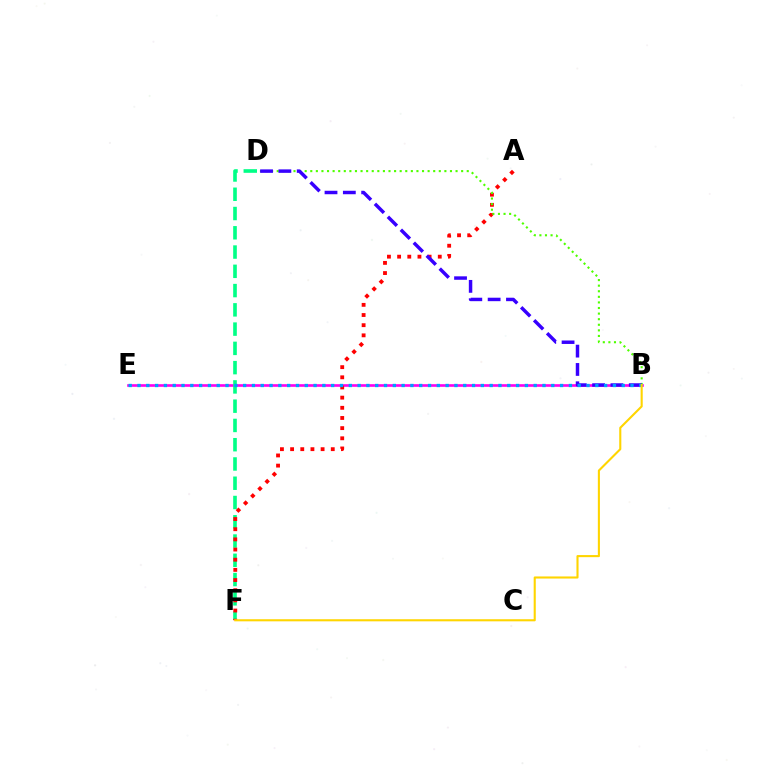{('B', 'E'): [{'color': '#ff00ed', 'line_style': 'solid', 'thickness': 1.9}, {'color': '#009eff', 'line_style': 'dotted', 'thickness': 2.39}], ('D', 'F'): [{'color': '#00ff86', 'line_style': 'dashed', 'thickness': 2.62}], ('A', 'F'): [{'color': '#ff0000', 'line_style': 'dotted', 'thickness': 2.76}], ('B', 'D'): [{'color': '#4fff00', 'line_style': 'dotted', 'thickness': 1.52}, {'color': '#3700ff', 'line_style': 'dashed', 'thickness': 2.49}], ('B', 'F'): [{'color': '#ffd500', 'line_style': 'solid', 'thickness': 1.51}]}